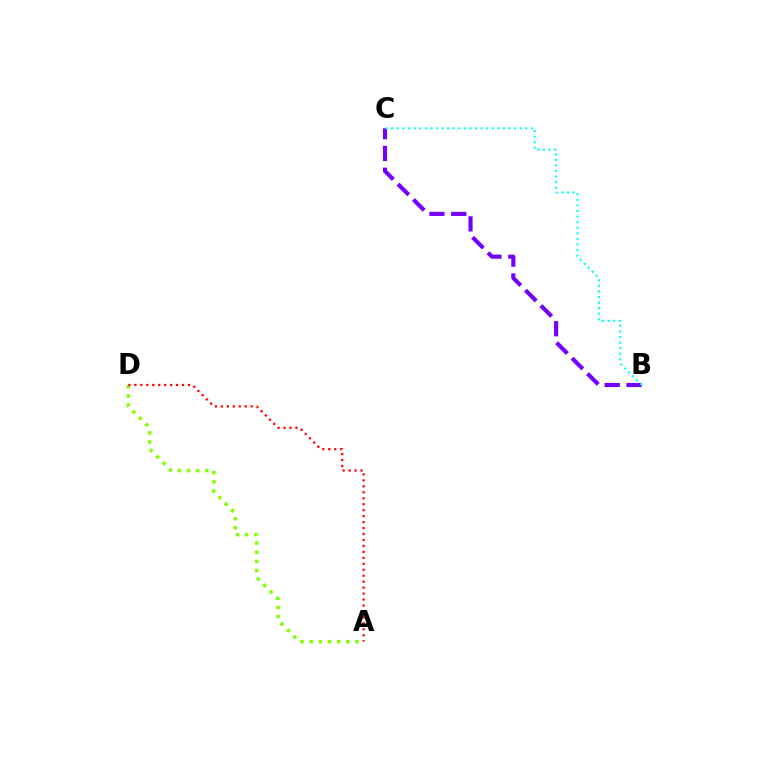{('A', 'D'): [{'color': '#84ff00', 'line_style': 'dotted', 'thickness': 2.49}, {'color': '#ff0000', 'line_style': 'dotted', 'thickness': 1.62}], ('B', 'C'): [{'color': '#7200ff', 'line_style': 'dashed', 'thickness': 2.97}, {'color': '#00fff6', 'line_style': 'dotted', 'thickness': 1.52}]}